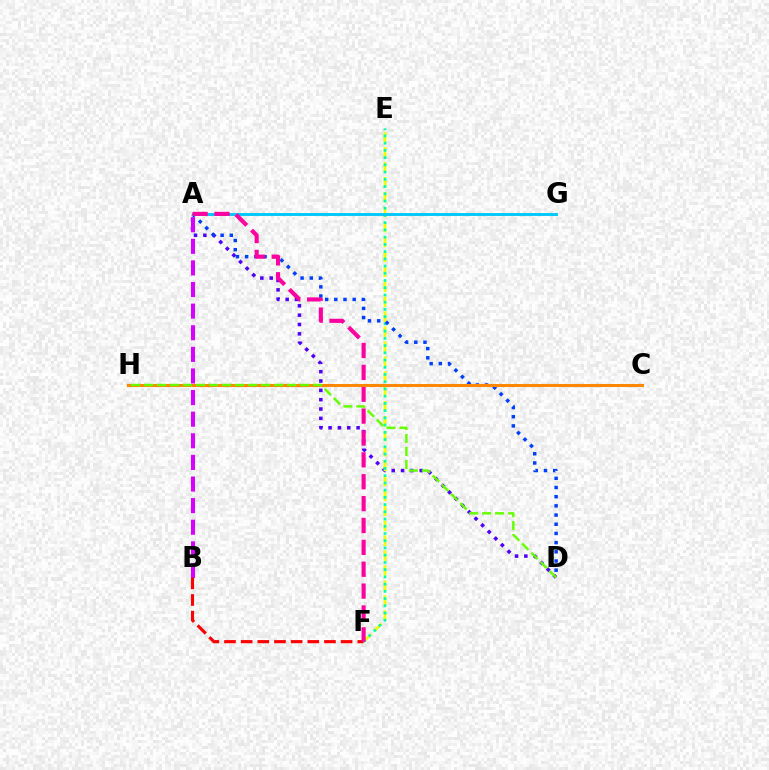{('A', 'D'): [{'color': '#4f00ff', 'line_style': 'dotted', 'thickness': 2.54}, {'color': '#003fff', 'line_style': 'dotted', 'thickness': 2.5}], ('E', 'F'): [{'color': '#eeff00', 'line_style': 'dashed', 'thickness': 2.03}, {'color': '#00ffaf', 'line_style': 'dotted', 'thickness': 1.96}], ('A', 'B'): [{'color': '#d600ff', 'line_style': 'dashed', 'thickness': 2.94}], ('C', 'H'): [{'color': '#00ff27', 'line_style': 'dashed', 'thickness': 2.15}, {'color': '#ff8800', 'line_style': 'solid', 'thickness': 2.2}], ('A', 'G'): [{'color': '#00c7ff', 'line_style': 'solid', 'thickness': 2.09}], ('B', 'F'): [{'color': '#ff0000', 'line_style': 'dashed', 'thickness': 2.26}], ('A', 'F'): [{'color': '#ff00a0', 'line_style': 'dashed', 'thickness': 2.97}], ('D', 'H'): [{'color': '#66ff00', 'line_style': 'dashed', 'thickness': 1.77}]}